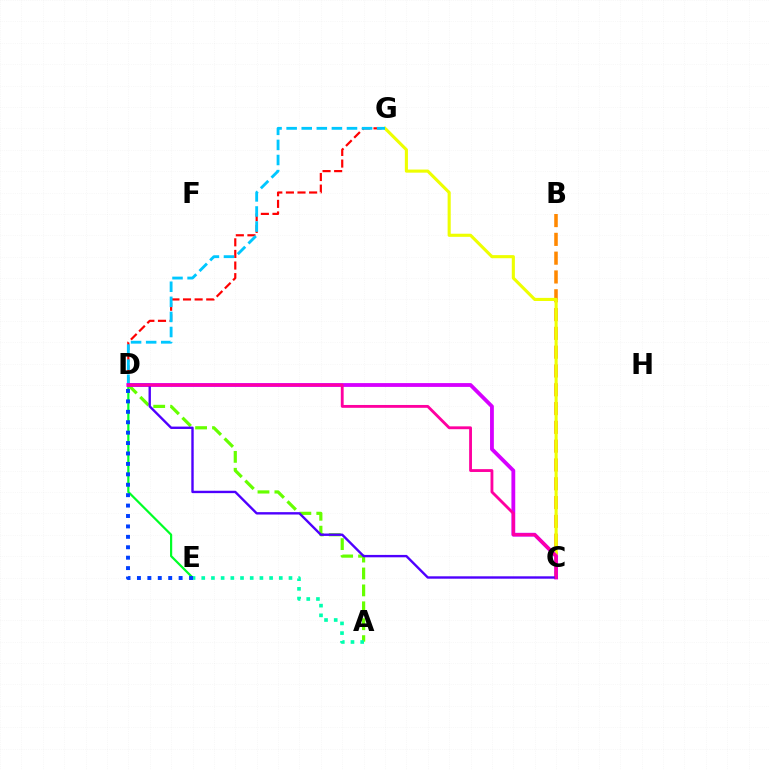{('D', 'E'): [{'color': '#00ff27', 'line_style': 'solid', 'thickness': 1.58}, {'color': '#003fff', 'line_style': 'dotted', 'thickness': 2.83}], ('D', 'G'): [{'color': '#ff0000', 'line_style': 'dashed', 'thickness': 1.58}, {'color': '#00c7ff', 'line_style': 'dashed', 'thickness': 2.05}], ('B', 'C'): [{'color': '#ff8800', 'line_style': 'dashed', 'thickness': 2.55}], ('A', 'D'): [{'color': '#66ff00', 'line_style': 'dashed', 'thickness': 2.3}], ('C', 'G'): [{'color': '#eeff00', 'line_style': 'solid', 'thickness': 2.24}], ('C', 'D'): [{'color': '#d600ff', 'line_style': 'solid', 'thickness': 2.75}, {'color': '#4f00ff', 'line_style': 'solid', 'thickness': 1.72}, {'color': '#ff00a0', 'line_style': 'solid', 'thickness': 2.05}], ('A', 'E'): [{'color': '#00ffaf', 'line_style': 'dotted', 'thickness': 2.63}]}